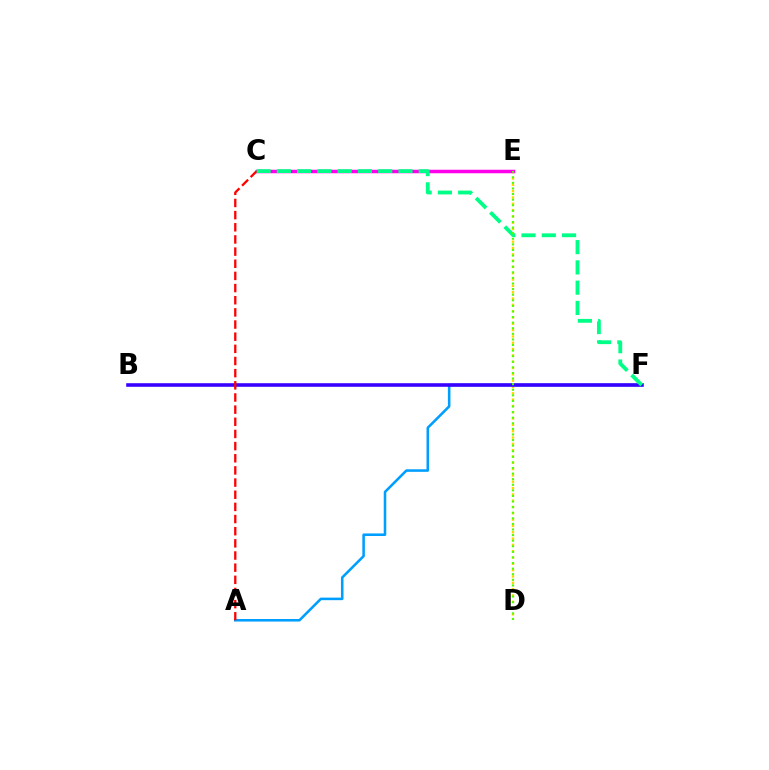{('D', 'E'): [{'color': '#ffd500', 'line_style': 'dotted', 'thickness': 1.72}, {'color': '#4fff00', 'line_style': 'dotted', 'thickness': 1.52}], ('C', 'E'): [{'color': '#ff00ed', 'line_style': 'solid', 'thickness': 2.51}], ('A', 'F'): [{'color': '#009eff', 'line_style': 'solid', 'thickness': 1.84}], ('B', 'F'): [{'color': '#3700ff', 'line_style': 'solid', 'thickness': 2.58}], ('A', 'C'): [{'color': '#ff0000', 'line_style': 'dashed', 'thickness': 1.65}], ('C', 'F'): [{'color': '#00ff86', 'line_style': 'dashed', 'thickness': 2.75}]}